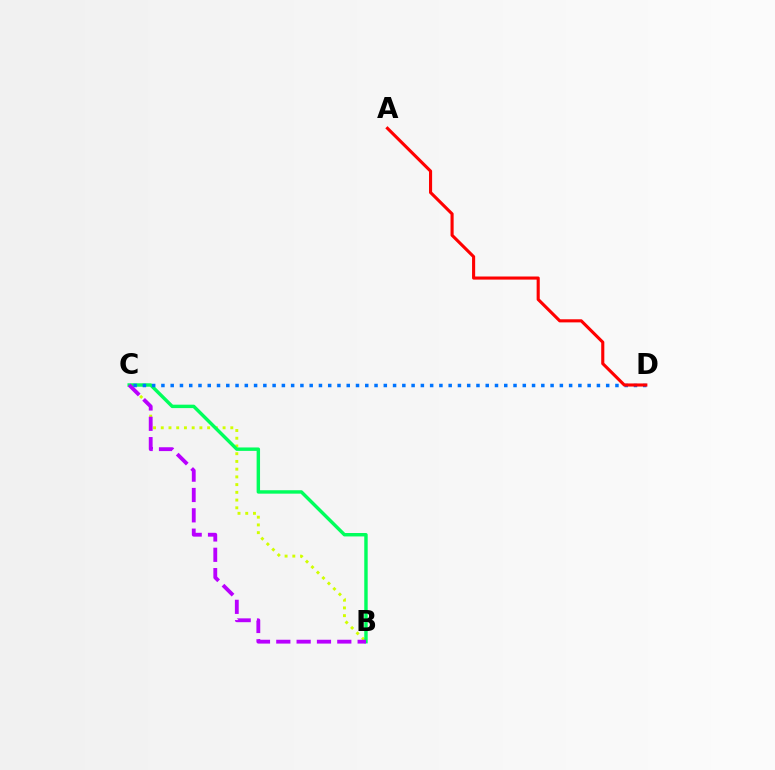{('B', 'C'): [{'color': '#d1ff00', 'line_style': 'dotted', 'thickness': 2.1}, {'color': '#00ff5c', 'line_style': 'solid', 'thickness': 2.46}, {'color': '#b900ff', 'line_style': 'dashed', 'thickness': 2.76}], ('C', 'D'): [{'color': '#0074ff', 'line_style': 'dotted', 'thickness': 2.52}], ('A', 'D'): [{'color': '#ff0000', 'line_style': 'solid', 'thickness': 2.23}]}